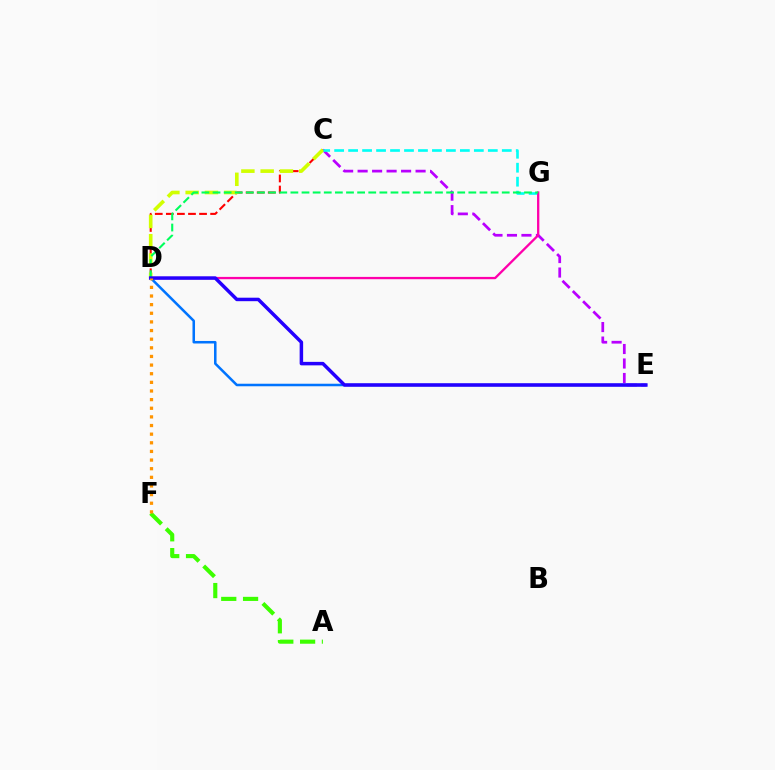{('C', 'E'): [{'color': '#b900ff', 'line_style': 'dashed', 'thickness': 1.97}], ('D', 'E'): [{'color': '#0074ff', 'line_style': 'solid', 'thickness': 1.82}, {'color': '#2500ff', 'line_style': 'solid', 'thickness': 2.51}], ('C', 'D'): [{'color': '#ff0000', 'line_style': 'dashed', 'thickness': 1.5}, {'color': '#d1ff00', 'line_style': 'dashed', 'thickness': 2.62}], ('C', 'G'): [{'color': '#00fff6', 'line_style': 'dashed', 'thickness': 1.9}], ('D', 'G'): [{'color': '#ff00ac', 'line_style': 'solid', 'thickness': 1.66}, {'color': '#00ff5c', 'line_style': 'dashed', 'thickness': 1.51}], ('A', 'F'): [{'color': '#3dff00', 'line_style': 'dashed', 'thickness': 2.96}], ('D', 'F'): [{'color': '#ff9400', 'line_style': 'dotted', 'thickness': 2.35}]}